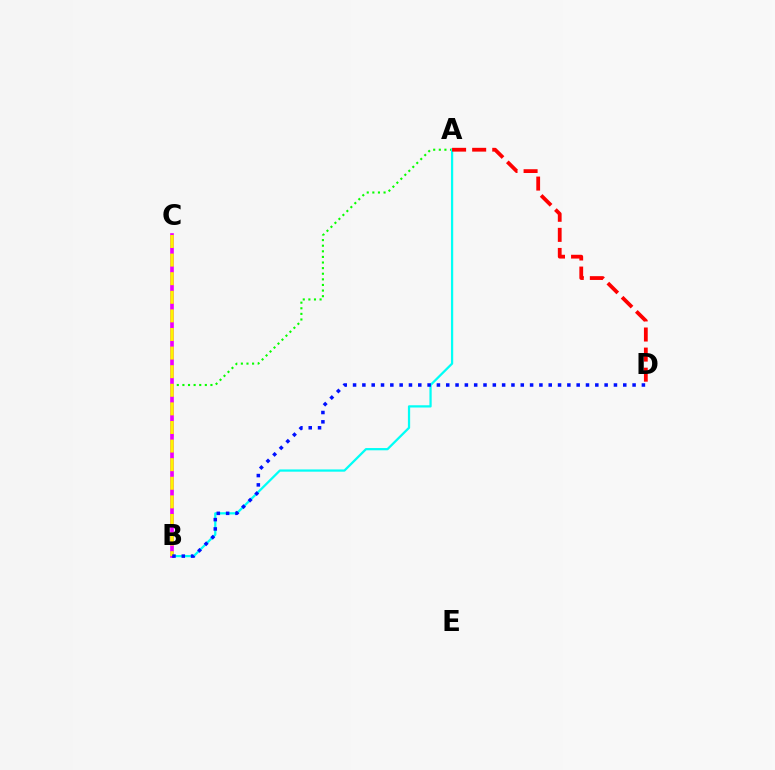{('A', 'B'): [{'color': '#08ff00', 'line_style': 'dotted', 'thickness': 1.52}, {'color': '#00fff6', 'line_style': 'solid', 'thickness': 1.62}], ('B', 'C'): [{'color': '#ee00ff', 'line_style': 'solid', 'thickness': 2.63}, {'color': '#fcf500', 'line_style': 'dashed', 'thickness': 2.53}], ('A', 'D'): [{'color': '#ff0000', 'line_style': 'dashed', 'thickness': 2.73}], ('B', 'D'): [{'color': '#0010ff', 'line_style': 'dotted', 'thickness': 2.53}]}